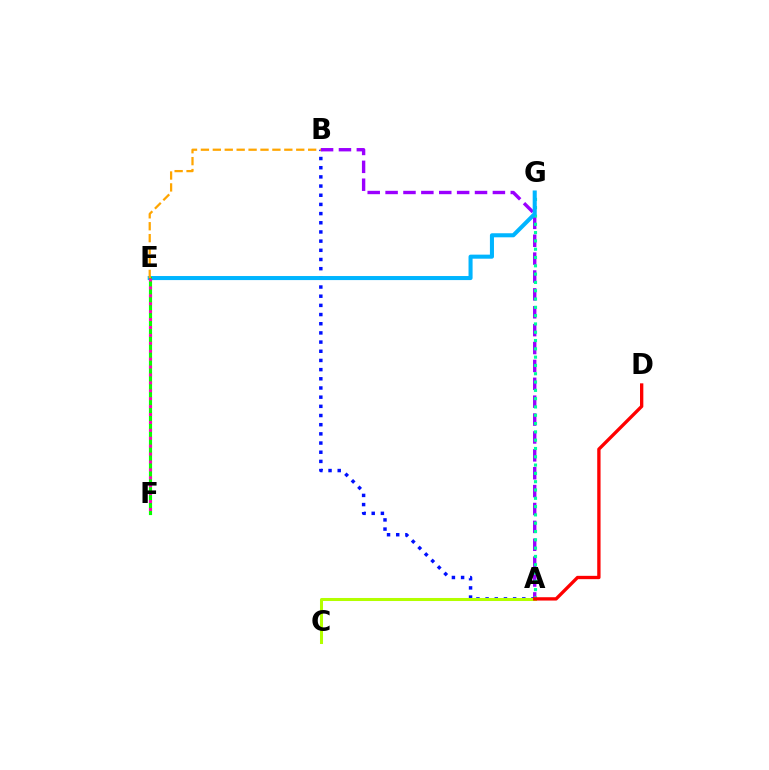{('A', 'B'): [{'color': '#0010ff', 'line_style': 'dotted', 'thickness': 2.49}, {'color': '#9b00ff', 'line_style': 'dashed', 'thickness': 2.43}], ('A', 'G'): [{'color': '#00ff9d', 'line_style': 'dotted', 'thickness': 2.26}], ('E', 'G'): [{'color': '#00b5ff', 'line_style': 'solid', 'thickness': 2.92}], ('E', 'F'): [{'color': '#08ff00', 'line_style': 'solid', 'thickness': 2.27}, {'color': '#ff00bd', 'line_style': 'dotted', 'thickness': 2.15}], ('A', 'C'): [{'color': '#b3ff00', 'line_style': 'solid', 'thickness': 2.18}], ('A', 'D'): [{'color': '#ff0000', 'line_style': 'solid', 'thickness': 2.4}], ('B', 'E'): [{'color': '#ffa500', 'line_style': 'dashed', 'thickness': 1.62}]}